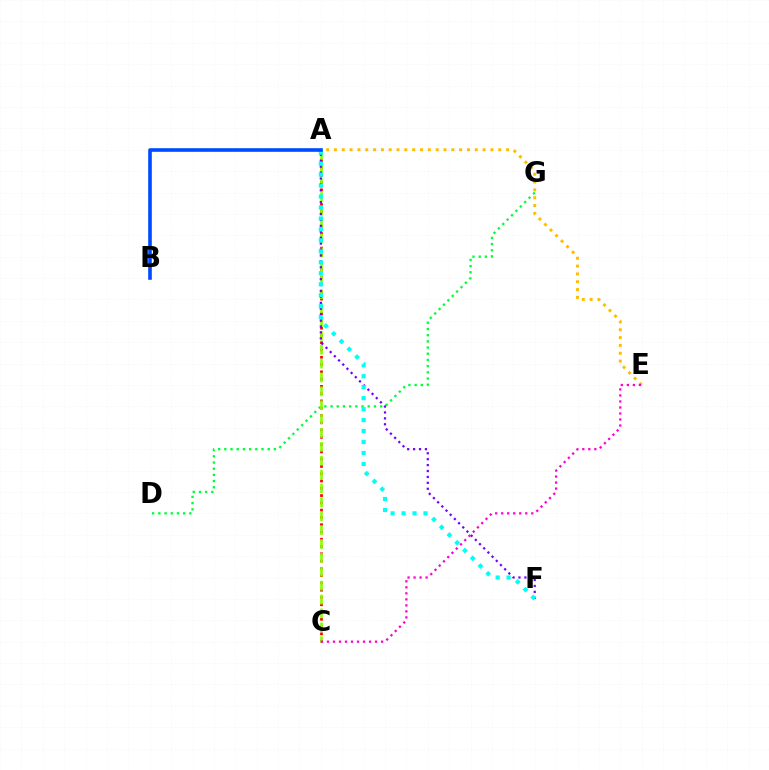{('A', 'C'): [{'color': '#ff0000', 'line_style': 'dotted', 'thickness': 1.98}, {'color': '#84ff00', 'line_style': 'dashed', 'thickness': 1.89}], ('A', 'E'): [{'color': '#ffbd00', 'line_style': 'dotted', 'thickness': 2.13}], ('D', 'G'): [{'color': '#00ff39', 'line_style': 'dotted', 'thickness': 1.68}], ('A', 'F'): [{'color': '#7200ff', 'line_style': 'dotted', 'thickness': 1.61}, {'color': '#00fff6', 'line_style': 'dotted', 'thickness': 2.98}], ('A', 'B'): [{'color': '#004bff', 'line_style': 'solid', 'thickness': 2.61}], ('C', 'E'): [{'color': '#ff00cf', 'line_style': 'dotted', 'thickness': 1.63}]}